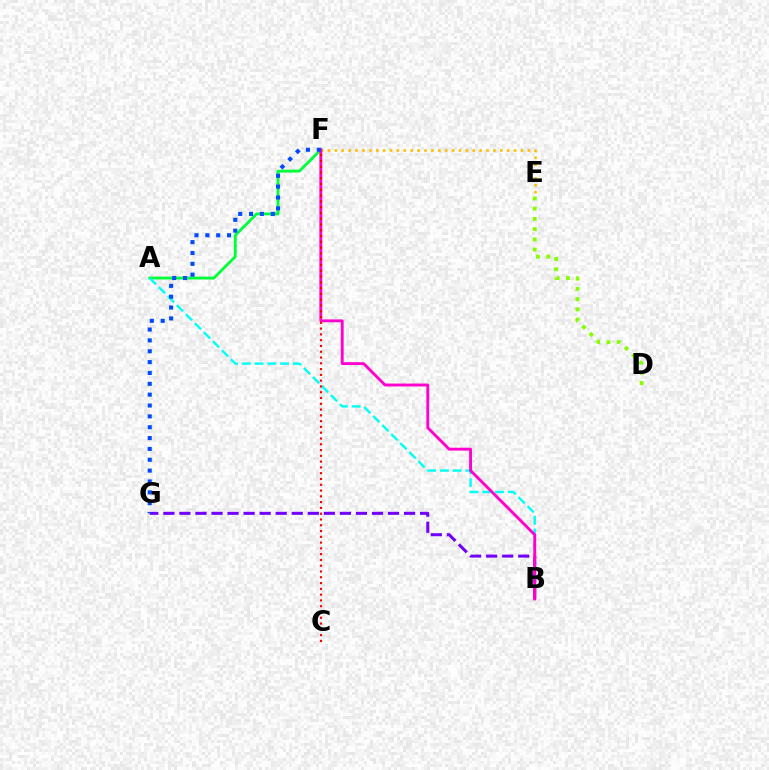{('A', 'F'): [{'color': '#00ff39', 'line_style': 'solid', 'thickness': 2.06}], ('E', 'F'): [{'color': '#ffbd00', 'line_style': 'dotted', 'thickness': 1.87}], ('A', 'B'): [{'color': '#00fff6', 'line_style': 'dashed', 'thickness': 1.73}], ('B', 'G'): [{'color': '#7200ff', 'line_style': 'dashed', 'thickness': 2.18}], ('D', 'E'): [{'color': '#84ff00', 'line_style': 'dotted', 'thickness': 2.79}], ('B', 'F'): [{'color': '#ff00cf', 'line_style': 'solid', 'thickness': 2.07}], ('F', 'G'): [{'color': '#004bff', 'line_style': 'dotted', 'thickness': 2.95}], ('C', 'F'): [{'color': '#ff0000', 'line_style': 'dotted', 'thickness': 1.57}]}